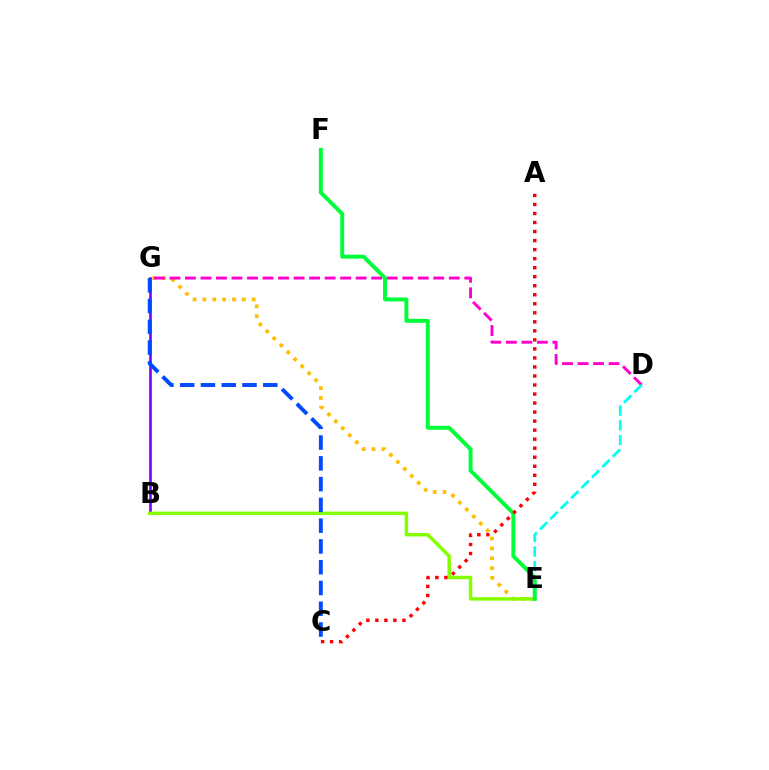{('B', 'G'): [{'color': '#7200ff', 'line_style': 'solid', 'thickness': 1.87}], ('E', 'G'): [{'color': '#ffbd00', 'line_style': 'dotted', 'thickness': 2.68}], ('D', 'G'): [{'color': '#ff00cf', 'line_style': 'dashed', 'thickness': 2.11}], ('B', 'E'): [{'color': '#84ff00', 'line_style': 'solid', 'thickness': 2.5}], ('D', 'E'): [{'color': '#00fff6', 'line_style': 'dashed', 'thickness': 2.0}], ('C', 'G'): [{'color': '#004bff', 'line_style': 'dashed', 'thickness': 2.82}], ('E', 'F'): [{'color': '#00ff39', 'line_style': 'solid', 'thickness': 2.83}], ('A', 'C'): [{'color': '#ff0000', 'line_style': 'dotted', 'thickness': 2.45}]}